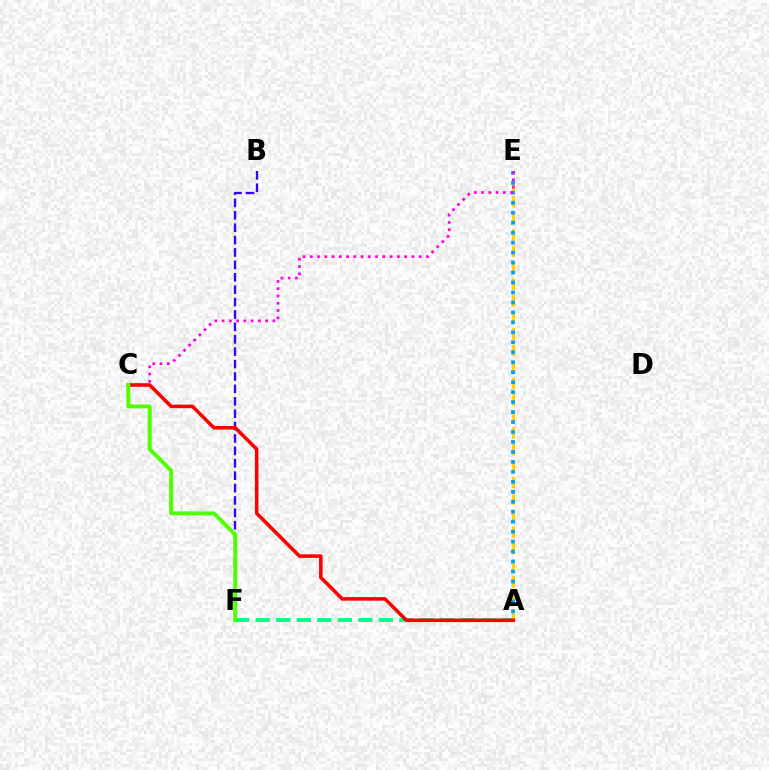{('A', 'E'): [{'color': '#ffd500', 'line_style': 'dashed', 'thickness': 2.24}, {'color': '#009eff', 'line_style': 'dotted', 'thickness': 2.71}], ('B', 'F'): [{'color': '#3700ff', 'line_style': 'dashed', 'thickness': 1.68}], ('C', 'E'): [{'color': '#ff00ed', 'line_style': 'dotted', 'thickness': 1.97}], ('A', 'F'): [{'color': '#00ff86', 'line_style': 'dashed', 'thickness': 2.79}], ('A', 'C'): [{'color': '#ff0000', 'line_style': 'solid', 'thickness': 2.56}], ('C', 'F'): [{'color': '#4fff00', 'line_style': 'solid', 'thickness': 2.84}]}